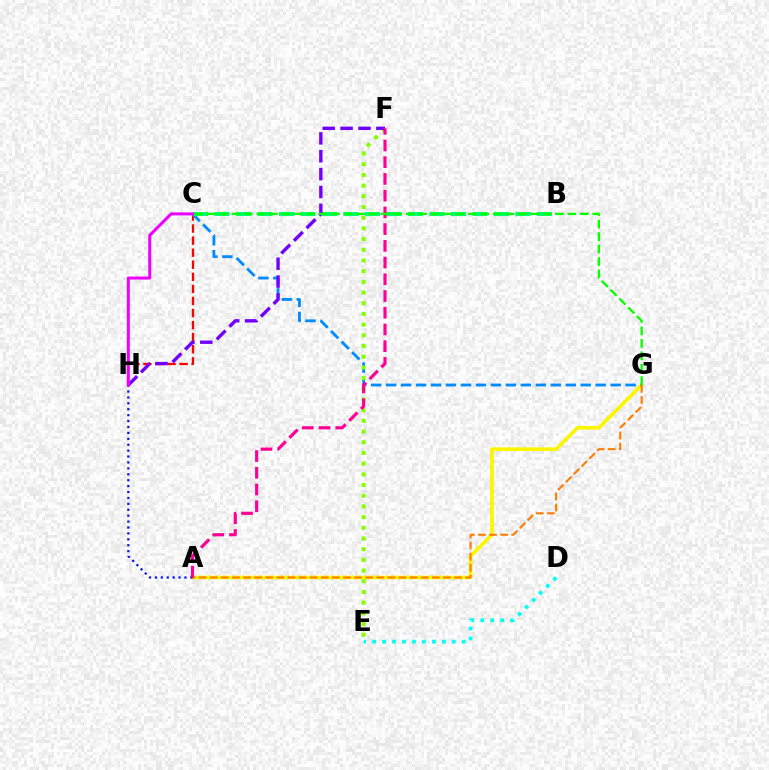{('C', 'H'): [{'color': '#ff0000', 'line_style': 'dashed', 'thickness': 1.64}, {'color': '#ee00ff', 'line_style': 'solid', 'thickness': 2.16}], ('A', 'G'): [{'color': '#fcf500', 'line_style': 'solid', 'thickness': 2.62}, {'color': '#ff7c00', 'line_style': 'dashed', 'thickness': 1.51}], ('C', 'G'): [{'color': '#008cff', 'line_style': 'dashed', 'thickness': 2.03}, {'color': '#08ff00', 'line_style': 'dashed', 'thickness': 1.69}], ('E', 'F'): [{'color': '#84ff00', 'line_style': 'dotted', 'thickness': 2.91}], ('B', 'C'): [{'color': '#00ff74', 'line_style': 'dashed', 'thickness': 2.92}], ('D', 'E'): [{'color': '#00fff6', 'line_style': 'dotted', 'thickness': 2.71}], ('F', 'H'): [{'color': '#7200ff', 'line_style': 'dashed', 'thickness': 2.43}], ('A', 'H'): [{'color': '#0010ff', 'line_style': 'dotted', 'thickness': 1.61}], ('A', 'F'): [{'color': '#ff0094', 'line_style': 'dashed', 'thickness': 2.27}]}